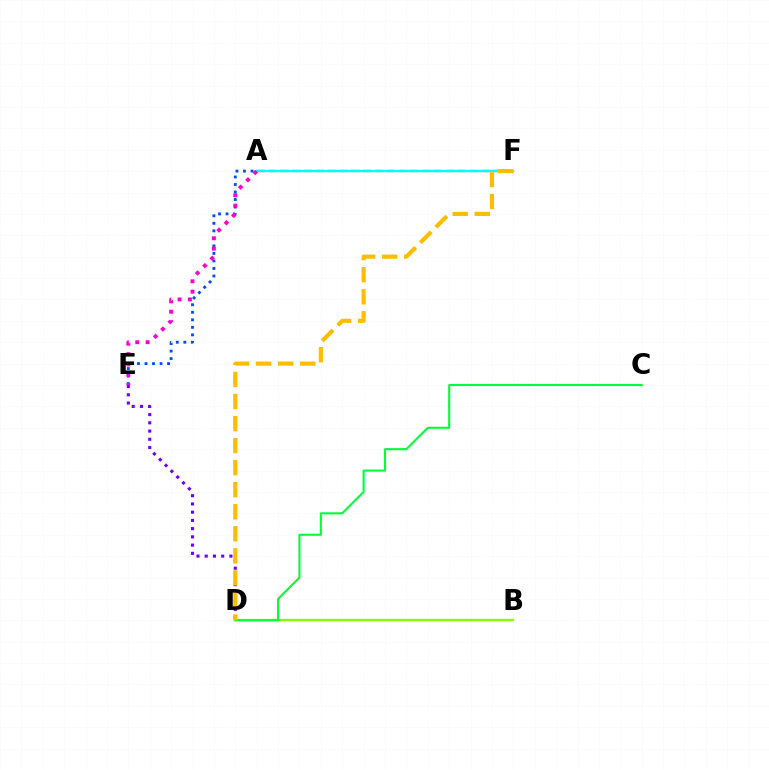{('B', 'D'): [{'color': '#84ff00', 'line_style': 'solid', 'thickness': 1.67}], ('C', 'D'): [{'color': '#00ff39', 'line_style': 'solid', 'thickness': 1.51}], ('A', 'E'): [{'color': '#004bff', 'line_style': 'dotted', 'thickness': 2.04}, {'color': '#ff00cf', 'line_style': 'dotted', 'thickness': 2.82}], ('A', 'F'): [{'color': '#ff0000', 'line_style': 'dashed', 'thickness': 1.6}, {'color': '#00fff6', 'line_style': 'solid', 'thickness': 1.73}], ('D', 'E'): [{'color': '#7200ff', 'line_style': 'dotted', 'thickness': 2.24}], ('D', 'F'): [{'color': '#ffbd00', 'line_style': 'dashed', 'thickness': 3.0}]}